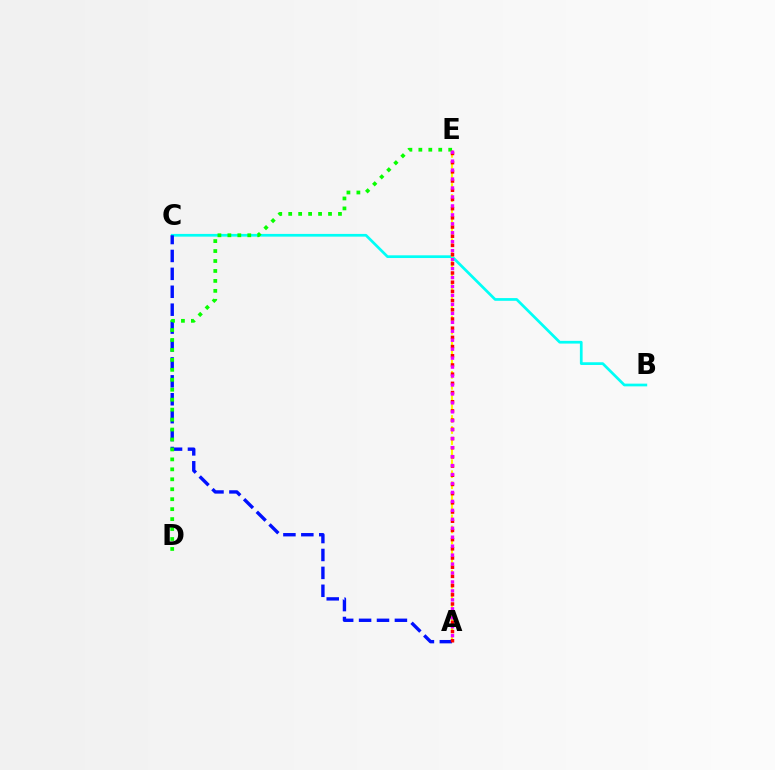{('B', 'C'): [{'color': '#00fff6', 'line_style': 'solid', 'thickness': 1.96}], ('A', 'E'): [{'color': '#fcf500', 'line_style': 'dashed', 'thickness': 1.5}, {'color': '#ff0000', 'line_style': 'dotted', 'thickness': 2.5}, {'color': '#ee00ff', 'line_style': 'dotted', 'thickness': 2.43}], ('A', 'C'): [{'color': '#0010ff', 'line_style': 'dashed', 'thickness': 2.43}], ('D', 'E'): [{'color': '#08ff00', 'line_style': 'dotted', 'thickness': 2.7}]}